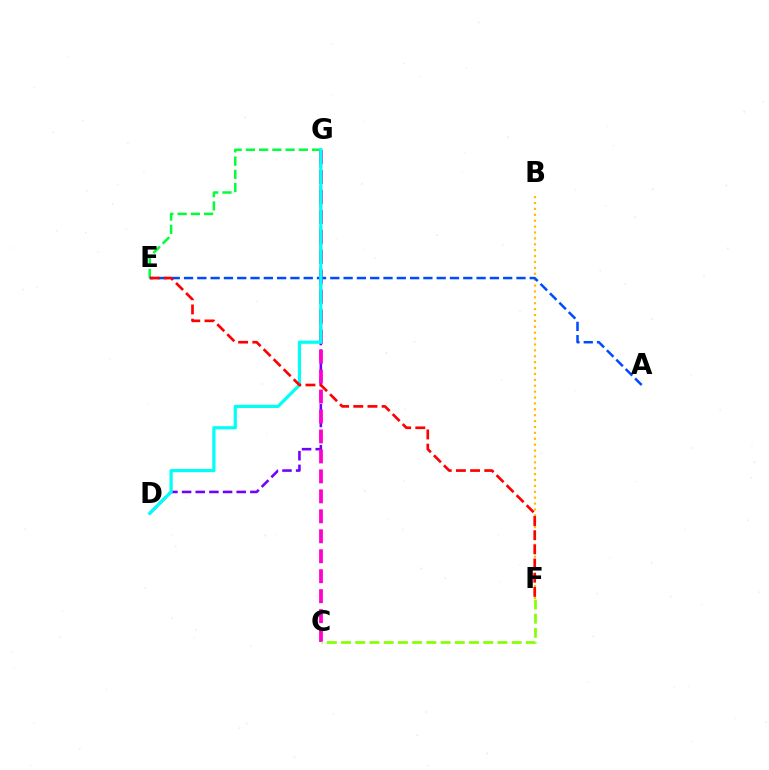{('D', 'G'): [{'color': '#7200ff', 'line_style': 'dashed', 'thickness': 1.86}, {'color': '#00fff6', 'line_style': 'solid', 'thickness': 2.31}], ('E', 'G'): [{'color': '#00ff39', 'line_style': 'dashed', 'thickness': 1.8}], ('B', 'F'): [{'color': '#ffbd00', 'line_style': 'dotted', 'thickness': 1.6}], ('C', 'G'): [{'color': '#ff00cf', 'line_style': 'dashed', 'thickness': 2.71}], ('A', 'E'): [{'color': '#004bff', 'line_style': 'dashed', 'thickness': 1.81}], ('C', 'F'): [{'color': '#84ff00', 'line_style': 'dashed', 'thickness': 1.93}], ('E', 'F'): [{'color': '#ff0000', 'line_style': 'dashed', 'thickness': 1.93}]}